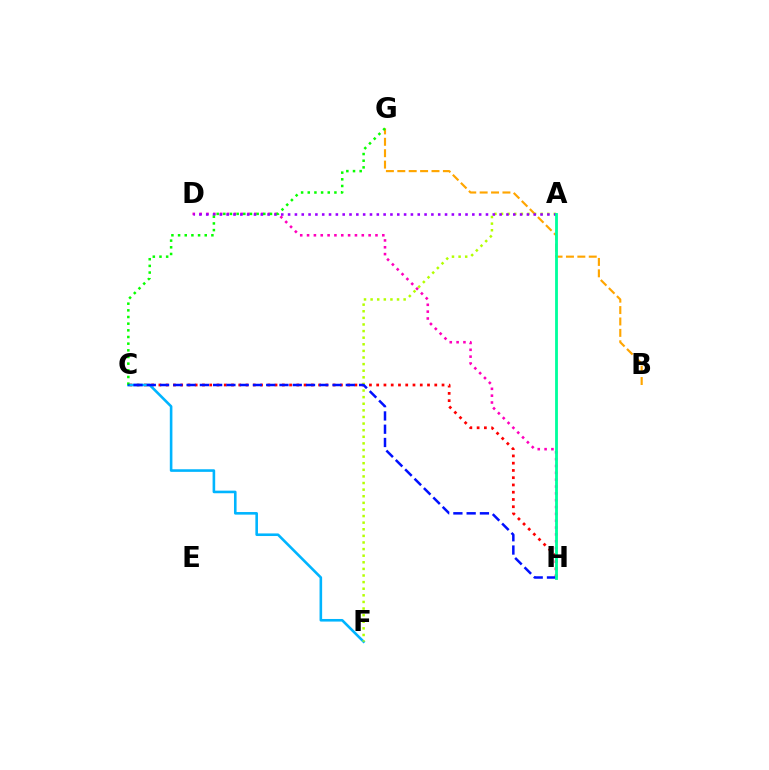{('C', 'H'): [{'color': '#ff0000', 'line_style': 'dotted', 'thickness': 1.97}, {'color': '#0010ff', 'line_style': 'dashed', 'thickness': 1.8}], ('D', 'H'): [{'color': '#ff00bd', 'line_style': 'dotted', 'thickness': 1.86}], ('C', 'F'): [{'color': '#00b5ff', 'line_style': 'solid', 'thickness': 1.87}], ('B', 'G'): [{'color': '#ffa500', 'line_style': 'dashed', 'thickness': 1.55}], ('A', 'F'): [{'color': '#b3ff00', 'line_style': 'dotted', 'thickness': 1.79}], ('A', 'D'): [{'color': '#9b00ff', 'line_style': 'dotted', 'thickness': 1.85}], ('C', 'G'): [{'color': '#08ff00', 'line_style': 'dotted', 'thickness': 1.81}], ('A', 'H'): [{'color': '#00ff9d', 'line_style': 'solid', 'thickness': 2.03}]}